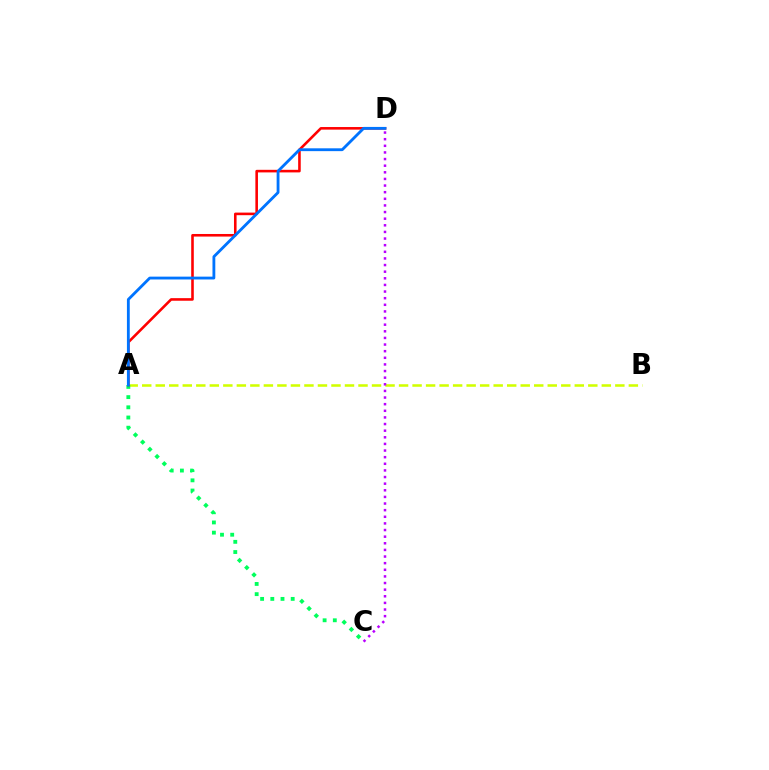{('A', 'B'): [{'color': '#d1ff00', 'line_style': 'dashed', 'thickness': 1.84}], ('A', 'C'): [{'color': '#00ff5c', 'line_style': 'dotted', 'thickness': 2.77}], ('A', 'D'): [{'color': '#ff0000', 'line_style': 'solid', 'thickness': 1.86}, {'color': '#0074ff', 'line_style': 'solid', 'thickness': 2.04}], ('C', 'D'): [{'color': '#b900ff', 'line_style': 'dotted', 'thickness': 1.8}]}